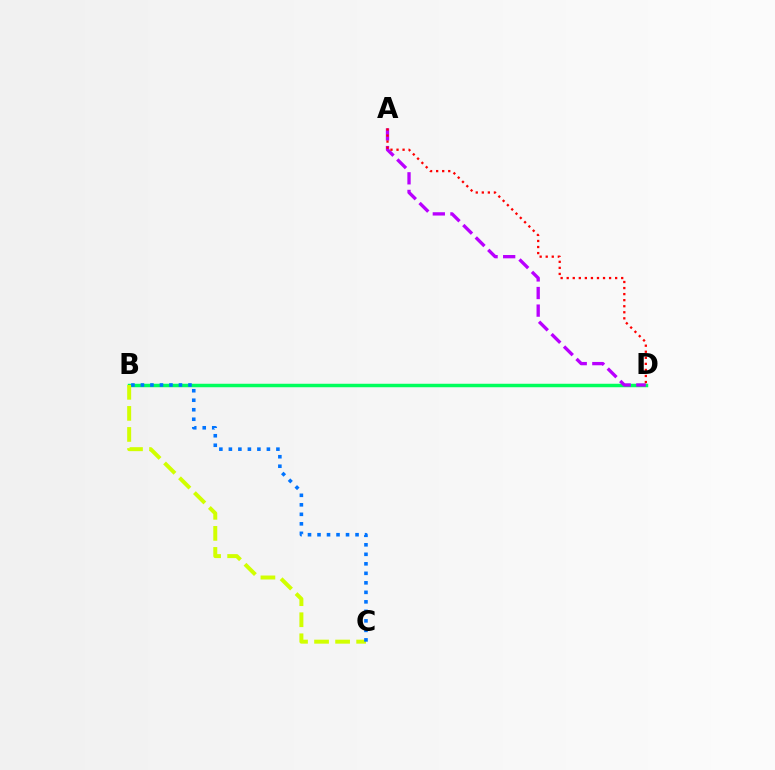{('B', 'D'): [{'color': '#00ff5c', 'line_style': 'solid', 'thickness': 2.5}], ('B', 'C'): [{'color': '#d1ff00', 'line_style': 'dashed', 'thickness': 2.86}, {'color': '#0074ff', 'line_style': 'dotted', 'thickness': 2.58}], ('A', 'D'): [{'color': '#b900ff', 'line_style': 'dashed', 'thickness': 2.39}, {'color': '#ff0000', 'line_style': 'dotted', 'thickness': 1.64}]}